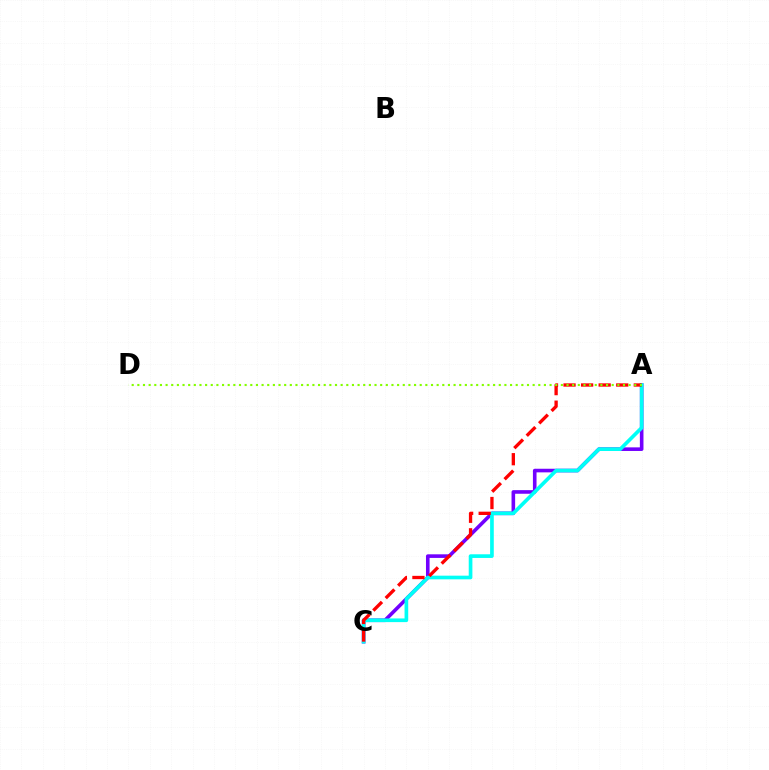{('A', 'C'): [{'color': '#7200ff', 'line_style': 'solid', 'thickness': 2.6}, {'color': '#00fff6', 'line_style': 'solid', 'thickness': 2.64}, {'color': '#ff0000', 'line_style': 'dashed', 'thickness': 2.39}], ('A', 'D'): [{'color': '#84ff00', 'line_style': 'dotted', 'thickness': 1.53}]}